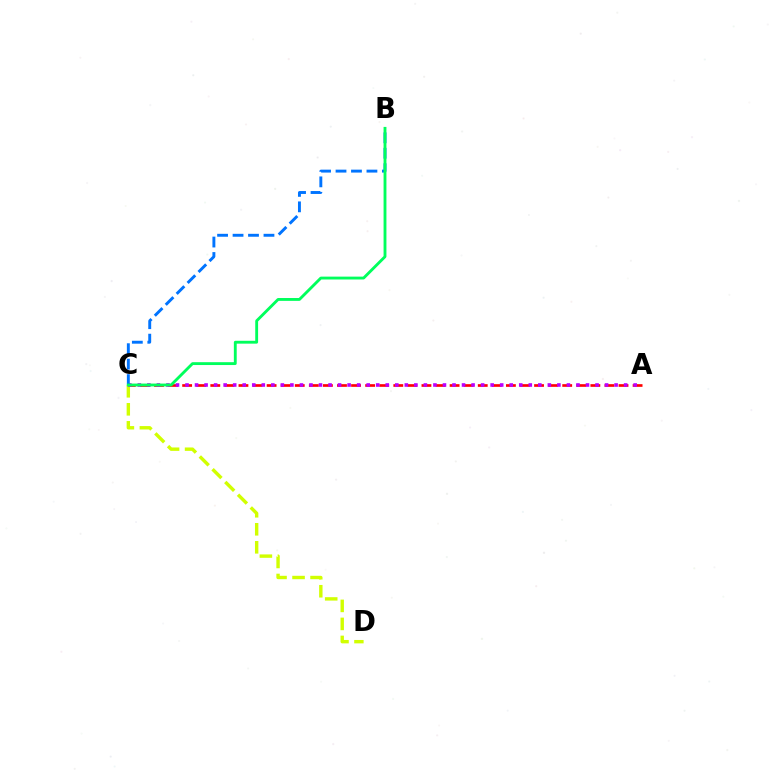{('A', 'C'): [{'color': '#ff0000', 'line_style': 'dashed', 'thickness': 1.91}, {'color': '#b900ff', 'line_style': 'dotted', 'thickness': 2.59}], ('C', 'D'): [{'color': '#d1ff00', 'line_style': 'dashed', 'thickness': 2.45}], ('B', 'C'): [{'color': '#0074ff', 'line_style': 'dashed', 'thickness': 2.1}, {'color': '#00ff5c', 'line_style': 'solid', 'thickness': 2.06}]}